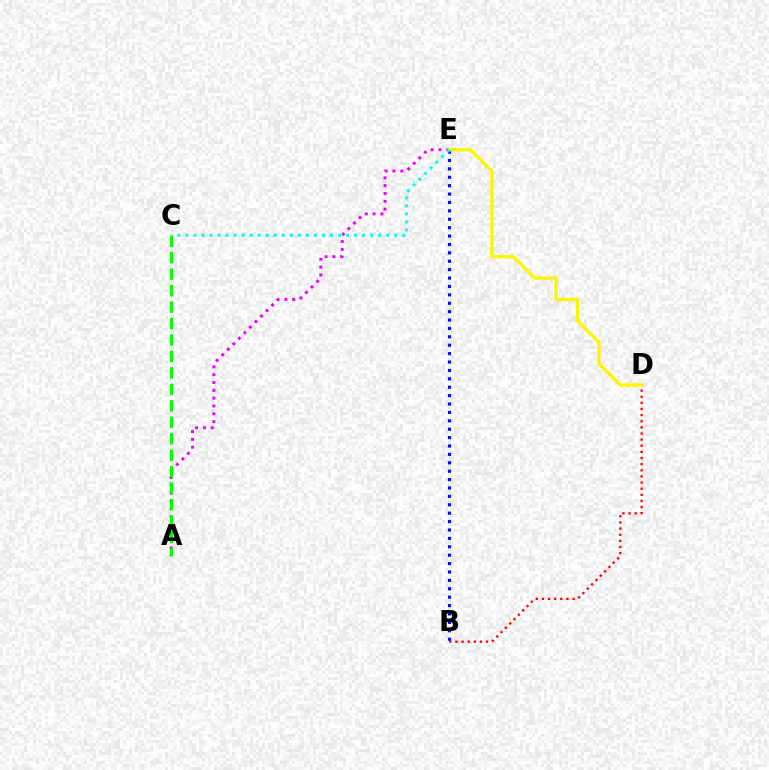{('B', 'D'): [{'color': '#ff0000', 'line_style': 'dotted', 'thickness': 1.67}], ('A', 'E'): [{'color': '#ee00ff', 'line_style': 'dotted', 'thickness': 2.13}], ('A', 'C'): [{'color': '#08ff00', 'line_style': 'dashed', 'thickness': 2.24}], ('B', 'E'): [{'color': '#0010ff', 'line_style': 'dotted', 'thickness': 2.28}], ('D', 'E'): [{'color': '#fcf500', 'line_style': 'solid', 'thickness': 2.39}], ('C', 'E'): [{'color': '#00fff6', 'line_style': 'dotted', 'thickness': 2.18}]}